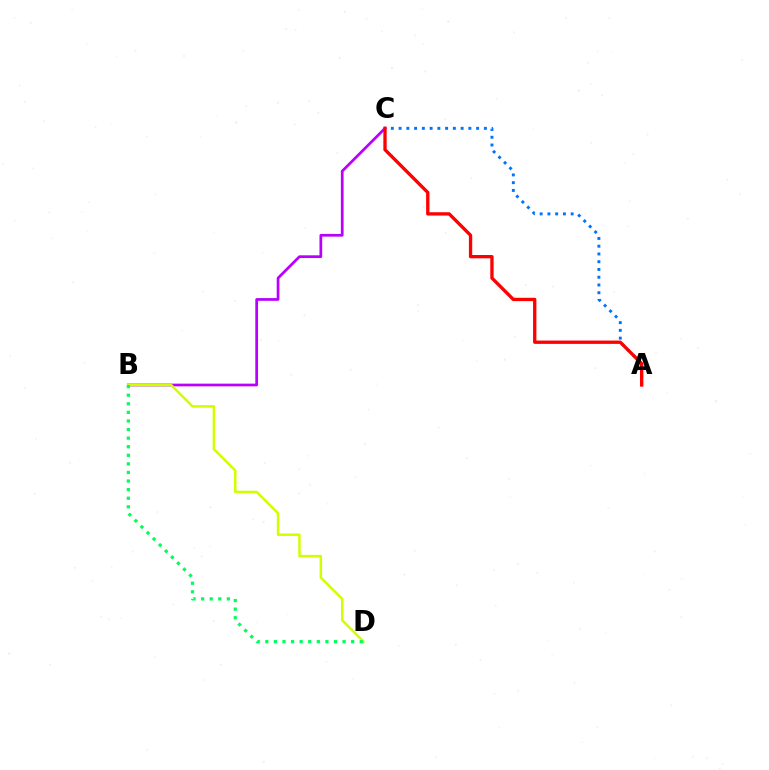{('A', 'C'): [{'color': '#0074ff', 'line_style': 'dotted', 'thickness': 2.11}, {'color': '#ff0000', 'line_style': 'solid', 'thickness': 2.39}], ('B', 'C'): [{'color': '#b900ff', 'line_style': 'solid', 'thickness': 1.96}], ('B', 'D'): [{'color': '#d1ff00', 'line_style': 'solid', 'thickness': 1.81}, {'color': '#00ff5c', 'line_style': 'dotted', 'thickness': 2.33}]}